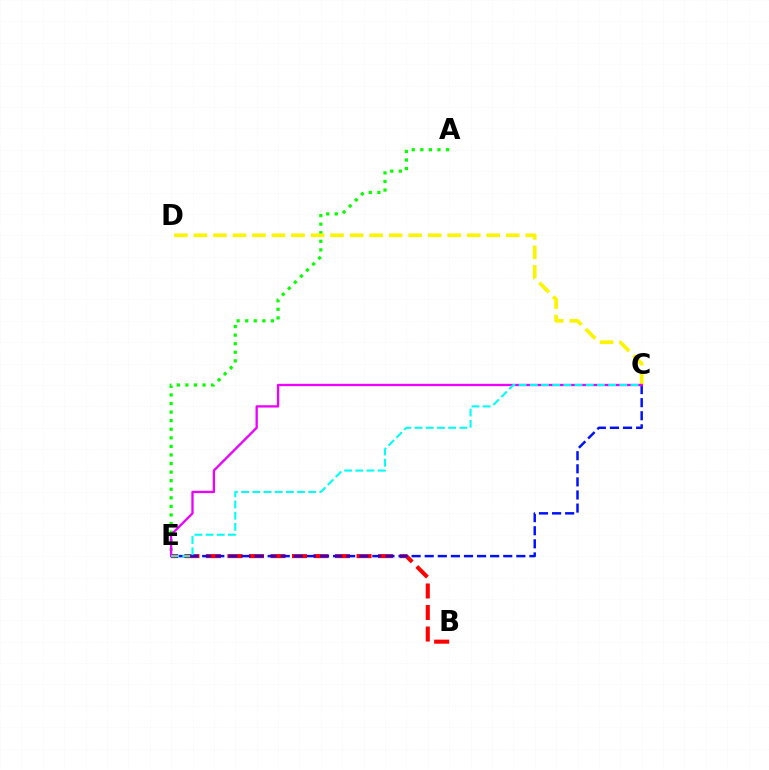{('B', 'E'): [{'color': '#ff0000', 'line_style': 'dashed', 'thickness': 2.92}], ('A', 'E'): [{'color': '#08ff00', 'line_style': 'dotted', 'thickness': 2.33}], ('C', 'D'): [{'color': '#fcf500', 'line_style': 'dashed', 'thickness': 2.65}], ('C', 'E'): [{'color': '#0010ff', 'line_style': 'dashed', 'thickness': 1.78}, {'color': '#ee00ff', 'line_style': 'solid', 'thickness': 1.67}, {'color': '#00fff6', 'line_style': 'dashed', 'thickness': 1.52}]}